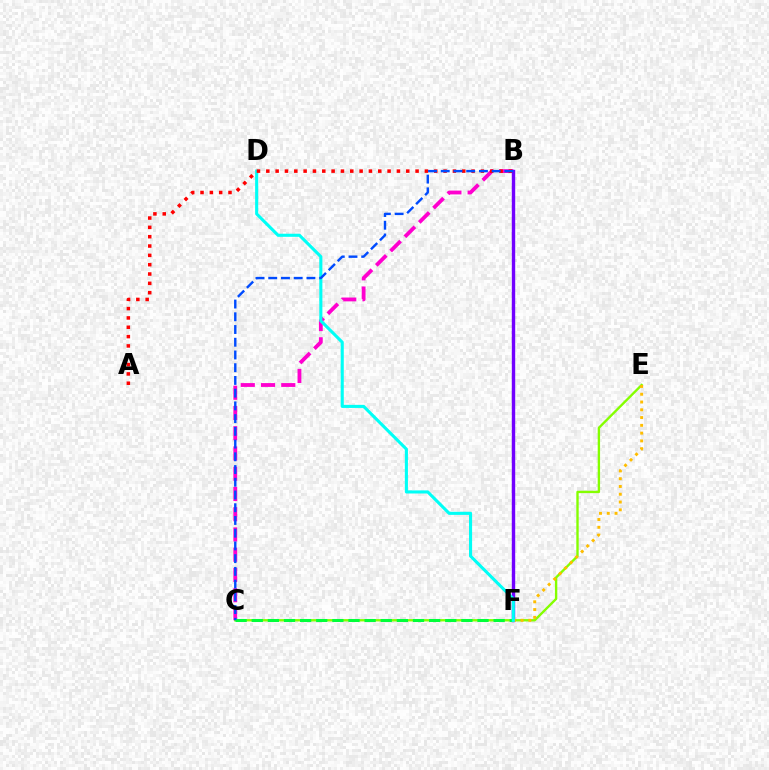{('B', 'C'): [{'color': '#ff00cf', 'line_style': 'dashed', 'thickness': 2.75}, {'color': '#004bff', 'line_style': 'dashed', 'thickness': 1.73}], ('C', 'E'): [{'color': '#84ff00', 'line_style': 'solid', 'thickness': 1.71}], ('B', 'F'): [{'color': '#7200ff', 'line_style': 'solid', 'thickness': 2.45}], ('C', 'F'): [{'color': '#00ff39', 'line_style': 'dashed', 'thickness': 2.19}], ('E', 'F'): [{'color': '#ffbd00', 'line_style': 'dotted', 'thickness': 2.11}], ('D', 'F'): [{'color': '#00fff6', 'line_style': 'solid', 'thickness': 2.23}], ('A', 'B'): [{'color': '#ff0000', 'line_style': 'dotted', 'thickness': 2.53}]}